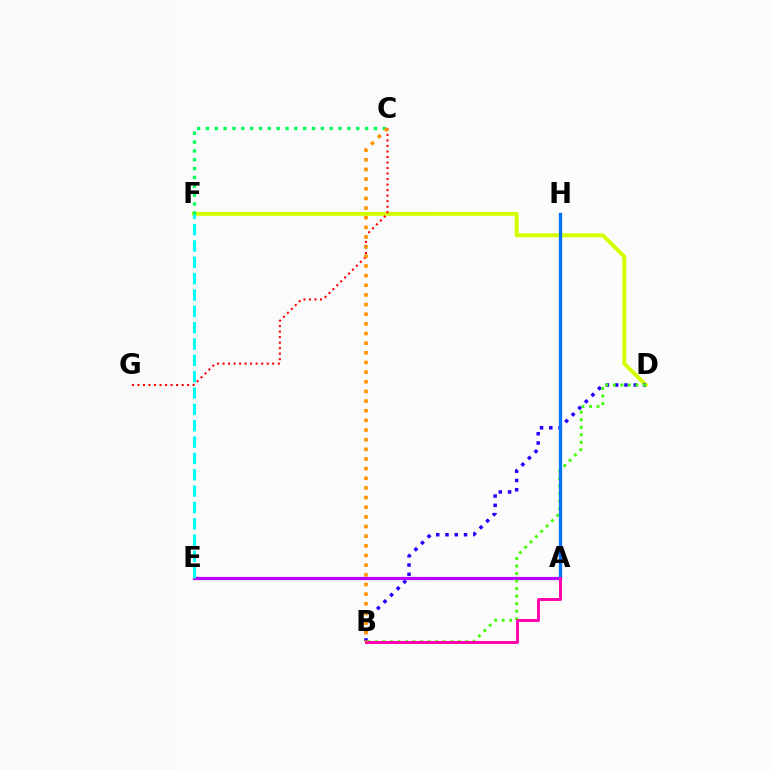{('D', 'F'): [{'color': '#d1ff00', 'line_style': 'solid', 'thickness': 2.79}], ('A', 'E'): [{'color': '#b900ff', 'line_style': 'solid', 'thickness': 2.31}], ('C', 'G'): [{'color': '#ff0000', 'line_style': 'dotted', 'thickness': 1.5}], ('B', 'D'): [{'color': '#2500ff', 'line_style': 'dotted', 'thickness': 2.52}, {'color': '#3dff00', 'line_style': 'dotted', 'thickness': 2.05}], ('A', 'H'): [{'color': '#0074ff', 'line_style': 'solid', 'thickness': 2.35}], ('C', 'F'): [{'color': '#00ff5c', 'line_style': 'dotted', 'thickness': 2.4}], ('A', 'B'): [{'color': '#ff00ac', 'line_style': 'solid', 'thickness': 2.11}], ('E', 'F'): [{'color': '#00fff6', 'line_style': 'dashed', 'thickness': 2.22}], ('B', 'C'): [{'color': '#ff9400', 'line_style': 'dotted', 'thickness': 2.62}]}